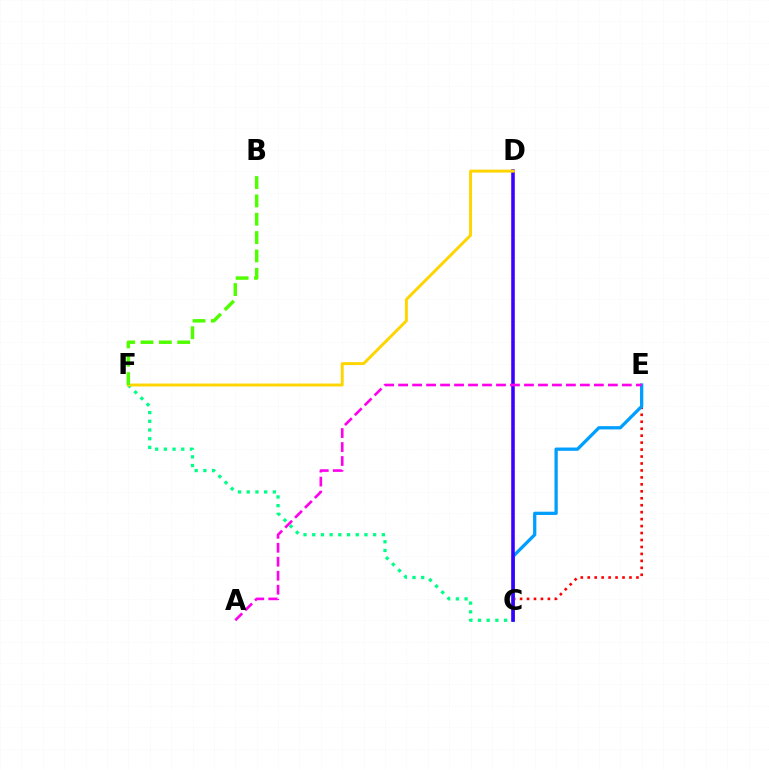{('C', 'E'): [{'color': '#ff0000', 'line_style': 'dotted', 'thickness': 1.89}, {'color': '#009eff', 'line_style': 'solid', 'thickness': 2.35}], ('C', 'F'): [{'color': '#00ff86', 'line_style': 'dotted', 'thickness': 2.36}], ('C', 'D'): [{'color': '#3700ff', 'line_style': 'solid', 'thickness': 2.55}], ('A', 'E'): [{'color': '#ff00ed', 'line_style': 'dashed', 'thickness': 1.9}], ('D', 'F'): [{'color': '#ffd500', 'line_style': 'solid', 'thickness': 2.11}], ('B', 'F'): [{'color': '#4fff00', 'line_style': 'dashed', 'thickness': 2.49}]}